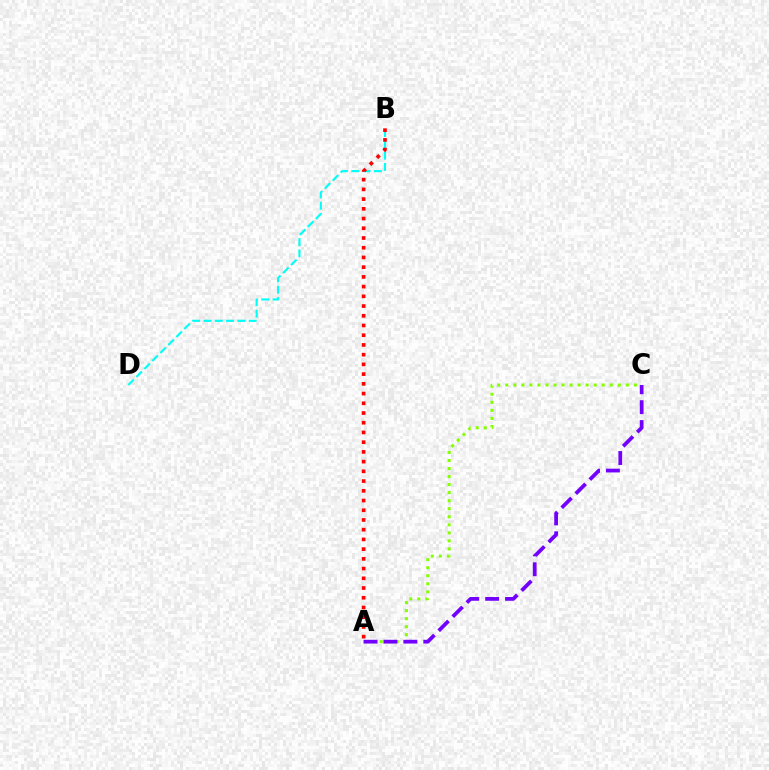{('B', 'D'): [{'color': '#00fff6', 'line_style': 'dashed', 'thickness': 1.54}], ('A', 'C'): [{'color': '#84ff00', 'line_style': 'dotted', 'thickness': 2.18}, {'color': '#7200ff', 'line_style': 'dashed', 'thickness': 2.7}], ('A', 'B'): [{'color': '#ff0000', 'line_style': 'dotted', 'thickness': 2.64}]}